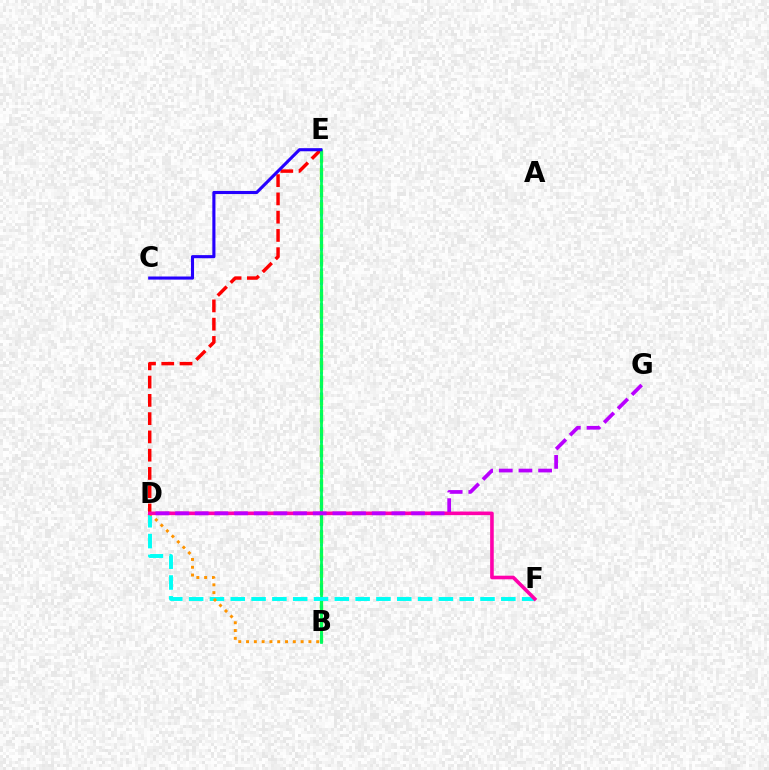{('B', 'E'): [{'color': '#d1ff00', 'line_style': 'dotted', 'thickness': 2.28}, {'color': '#3dff00', 'line_style': 'dashed', 'thickness': 2.35}, {'color': '#0074ff', 'line_style': 'dotted', 'thickness': 1.87}, {'color': '#00ff5c', 'line_style': 'solid', 'thickness': 1.98}], ('D', 'E'): [{'color': '#ff0000', 'line_style': 'dashed', 'thickness': 2.48}], ('D', 'F'): [{'color': '#00fff6', 'line_style': 'dashed', 'thickness': 2.83}, {'color': '#ff00ac', 'line_style': 'solid', 'thickness': 2.6}], ('B', 'D'): [{'color': '#ff9400', 'line_style': 'dotted', 'thickness': 2.12}], ('C', 'E'): [{'color': '#2500ff', 'line_style': 'solid', 'thickness': 2.24}], ('D', 'G'): [{'color': '#b900ff', 'line_style': 'dashed', 'thickness': 2.67}]}